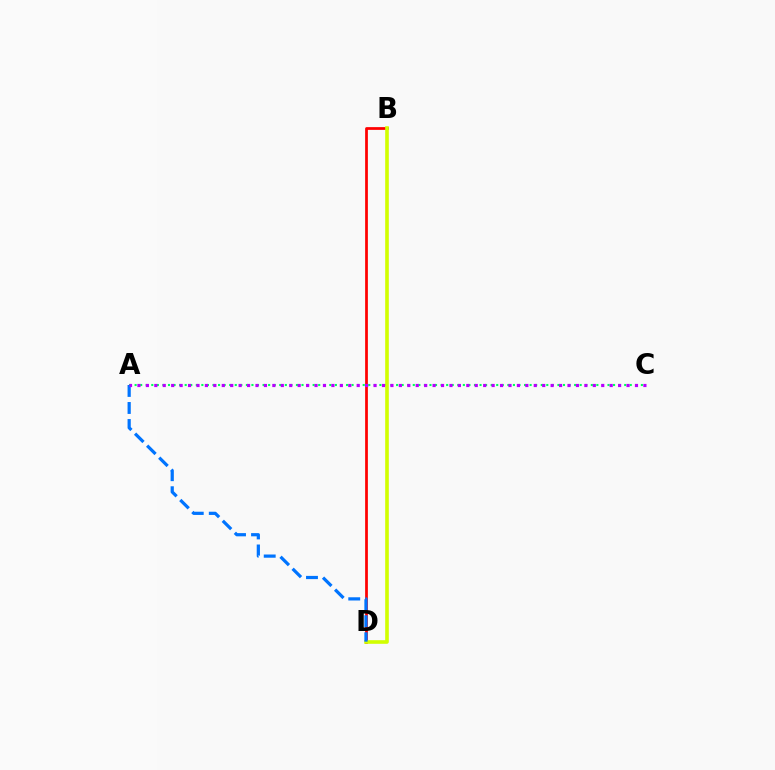{('B', 'D'): [{'color': '#ff0000', 'line_style': 'solid', 'thickness': 1.97}, {'color': '#d1ff00', 'line_style': 'solid', 'thickness': 2.61}], ('A', 'C'): [{'color': '#00ff5c', 'line_style': 'dotted', 'thickness': 1.51}, {'color': '#b900ff', 'line_style': 'dotted', 'thickness': 2.29}], ('A', 'D'): [{'color': '#0074ff', 'line_style': 'dashed', 'thickness': 2.31}]}